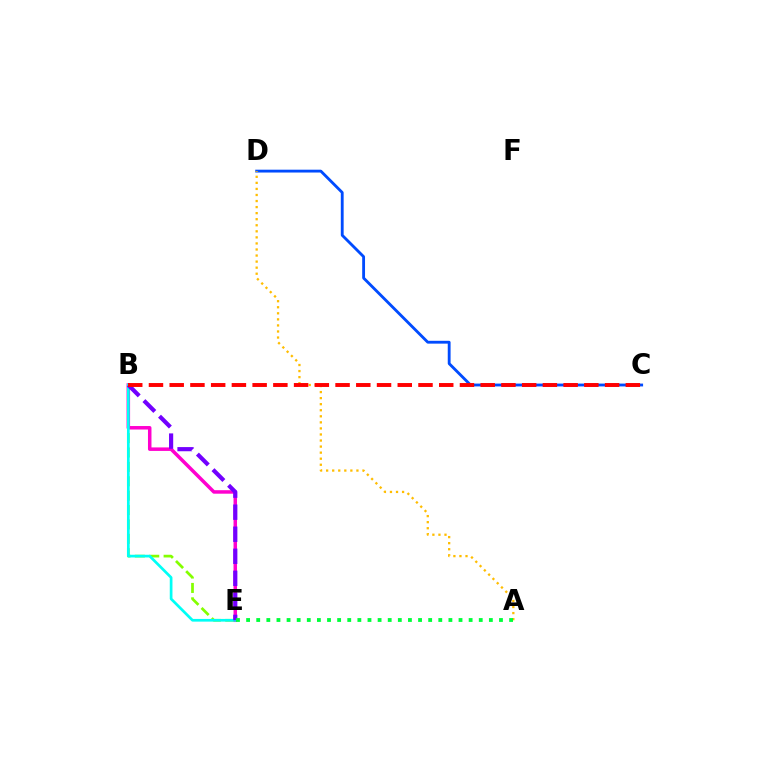{('B', 'E'): [{'color': '#84ff00', 'line_style': 'dashed', 'thickness': 1.96}, {'color': '#ff00cf', 'line_style': 'solid', 'thickness': 2.52}, {'color': '#00fff6', 'line_style': 'solid', 'thickness': 1.95}, {'color': '#7200ff', 'line_style': 'dashed', 'thickness': 2.99}], ('C', 'D'): [{'color': '#004bff', 'line_style': 'solid', 'thickness': 2.04}], ('A', 'D'): [{'color': '#ffbd00', 'line_style': 'dotted', 'thickness': 1.65}], ('B', 'C'): [{'color': '#ff0000', 'line_style': 'dashed', 'thickness': 2.82}], ('A', 'E'): [{'color': '#00ff39', 'line_style': 'dotted', 'thickness': 2.75}]}